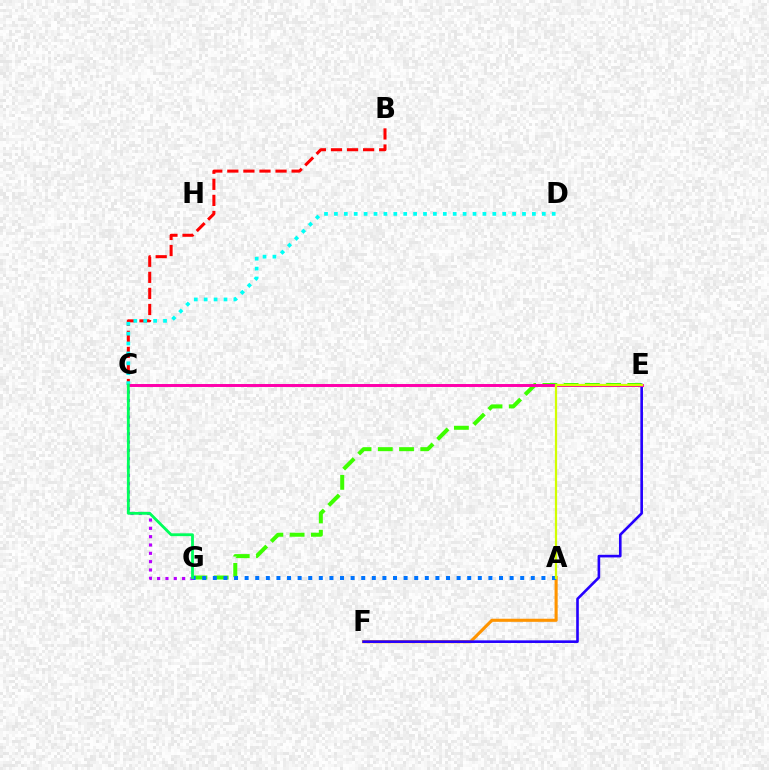{('A', 'F'): [{'color': '#ff9400', 'line_style': 'solid', 'thickness': 2.23}], ('E', 'G'): [{'color': '#3dff00', 'line_style': 'dashed', 'thickness': 2.89}], ('C', 'G'): [{'color': '#b900ff', 'line_style': 'dotted', 'thickness': 2.26}, {'color': '#00ff5c', 'line_style': 'solid', 'thickness': 2.03}], ('B', 'C'): [{'color': '#ff0000', 'line_style': 'dashed', 'thickness': 2.18}], ('C', 'D'): [{'color': '#00fff6', 'line_style': 'dotted', 'thickness': 2.69}], ('E', 'F'): [{'color': '#2500ff', 'line_style': 'solid', 'thickness': 1.89}], ('A', 'G'): [{'color': '#0074ff', 'line_style': 'dotted', 'thickness': 2.88}], ('C', 'E'): [{'color': '#ff00ac', 'line_style': 'solid', 'thickness': 2.13}], ('A', 'E'): [{'color': '#d1ff00', 'line_style': 'solid', 'thickness': 1.61}]}